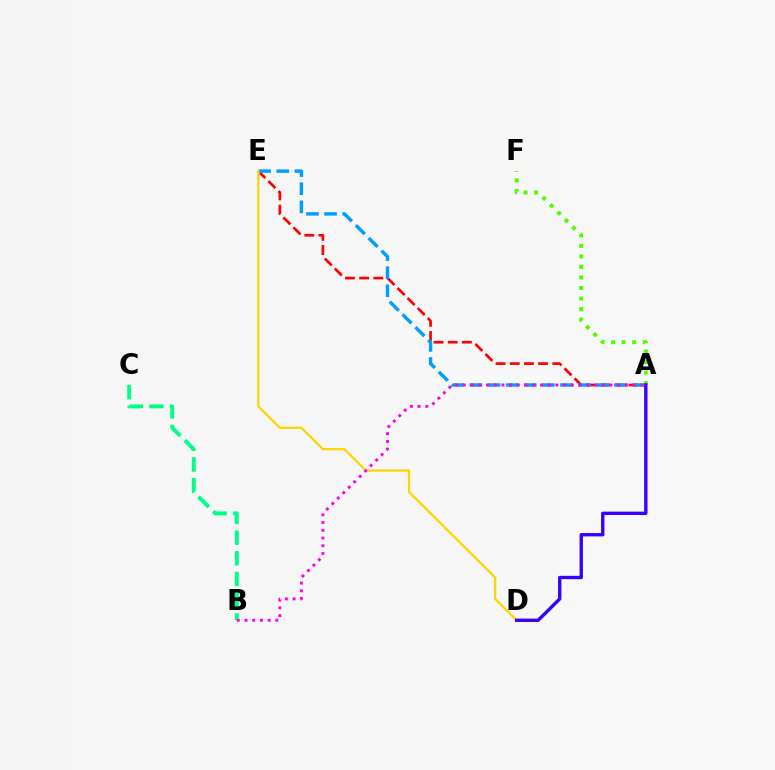{('B', 'C'): [{'color': '#00ff86', 'line_style': 'dashed', 'thickness': 2.81}], ('A', 'E'): [{'color': '#ff0000', 'line_style': 'dashed', 'thickness': 1.93}, {'color': '#009eff', 'line_style': 'dashed', 'thickness': 2.46}], ('D', 'E'): [{'color': '#ffd500', 'line_style': 'solid', 'thickness': 1.63}], ('A', 'B'): [{'color': '#ff00ed', 'line_style': 'dotted', 'thickness': 2.1}], ('A', 'F'): [{'color': '#4fff00', 'line_style': 'dotted', 'thickness': 2.85}], ('A', 'D'): [{'color': '#3700ff', 'line_style': 'solid', 'thickness': 2.42}]}